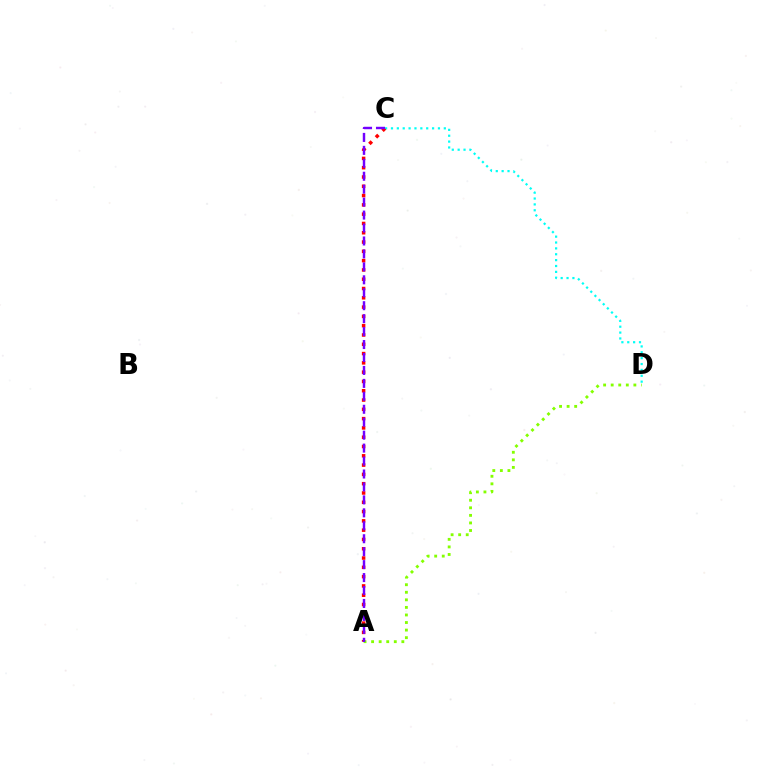{('C', 'D'): [{'color': '#00fff6', 'line_style': 'dotted', 'thickness': 1.6}], ('A', 'C'): [{'color': '#ff0000', 'line_style': 'dotted', 'thickness': 2.53}, {'color': '#7200ff', 'line_style': 'dashed', 'thickness': 1.76}], ('A', 'D'): [{'color': '#84ff00', 'line_style': 'dotted', 'thickness': 2.05}]}